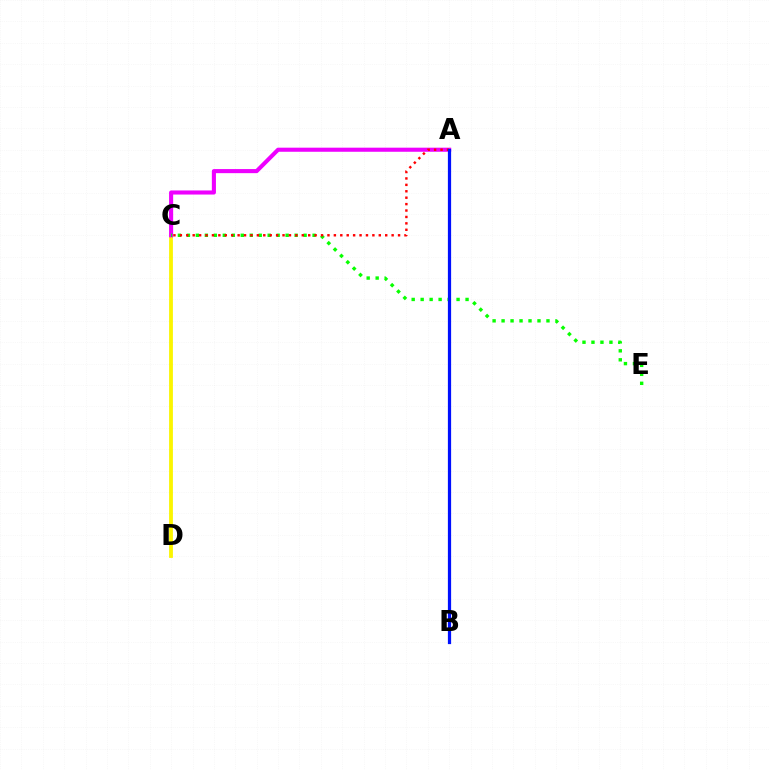{('C', 'D'): [{'color': '#00fff6', 'line_style': 'dashed', 'thickness': 1.67}, {'color': '#fcf500', 'line_style': 'solid', 'thickness': 2.73}], ('A', 'C'): [{'color': '#ee00ff', 'line_style': 'solid', 'thickness': 2.94}, {'color': '#ff0000', 'line_style': 'dotted', 'thickness': 1.74}], ('C', 'E'): [{'color': '#08ff00', 'line_style': 'dotted', 'thickness': 2.44}], ('A', 'B'): [{'color': '#0010ff', 'line_style': 'solid', 'thickness': 2.32}]}